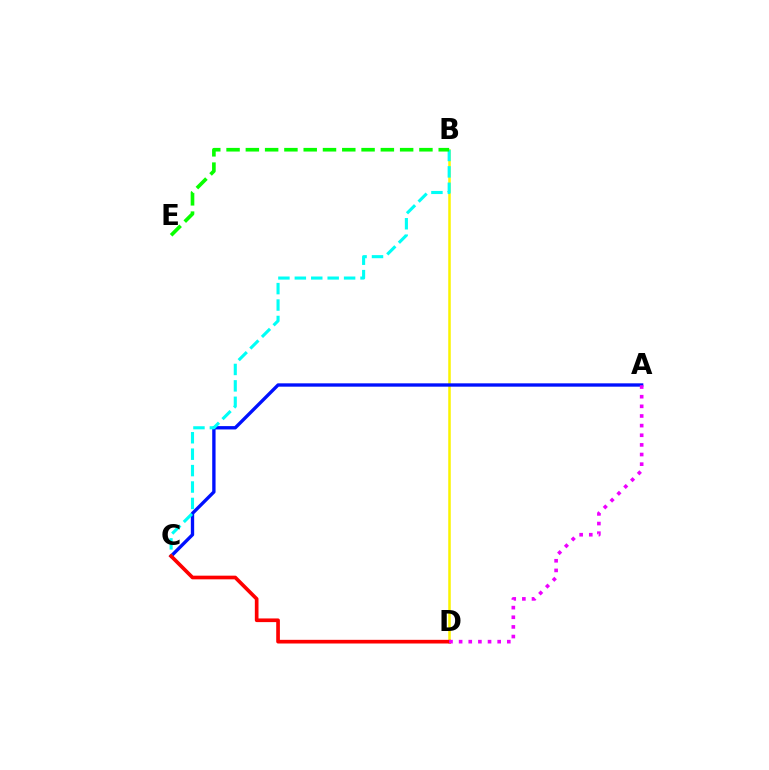{('B', 'D'): [{'color': '#fcf500', 'line_style': 'solid', 'thickness': 1.82}], ('A', 'C'): [{'color': '#0010ff', 'line_style': 'solid', 'thickness': 2.41}], ('B', 'C'): [{'color': '#00fff6', 'line_style': 'dashed', 'thickness': 2.23}], ('C', 'D'): [{'color': '#ff0000', 'line_style': 'solid', 'thickness': 2.64}], ('B', 'E'): [{'color': '#08ff00', 'line_style': 'dashed', 'thickness': 2.62}], ('A', 'D'): [{'color': '#ee00ff', 'line_style': 'dotted', 'thickness': 2.62}]}